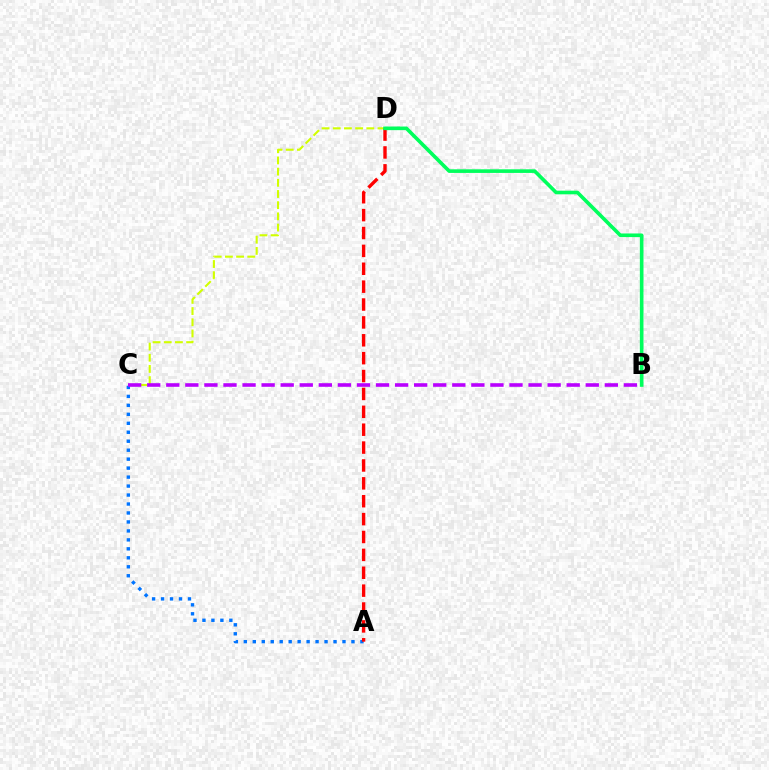{('A', 'C'): [{'color': '#0074ff', 'line_style': 'dotted', 'thickness': 2.44}], ('C', 'D'): [{'color': '#d1ff00', 'line_style': 'dashed', 'thickness': 1.52}], ('B', 'C'): [{'color': '#b900ff', 'line_style': 'dashed', 'thickness': 2.59}], ('A', 'D'): [{'color': '#ff0000', 'line_style': 'dashed', 'thickness': 2.43}], ('B', 'D'): [{'color': '#00ff5c', 'line_style': 'solid', 'thickness': 2.61}]}